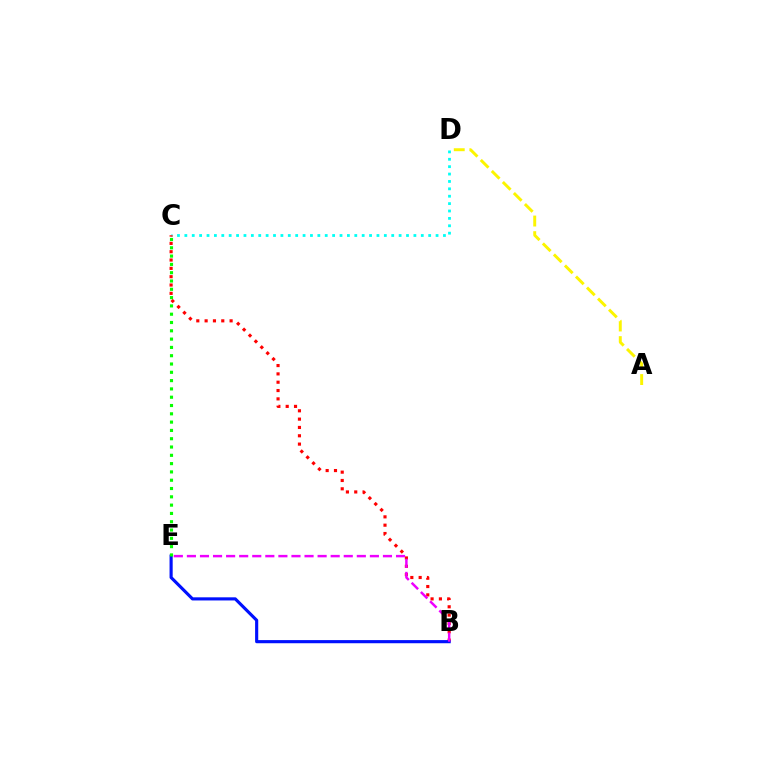{('C', 'D'): [{'color': '#00fff6', 'line_style': 'dotted', 'thickness': 2.01}], ('A', 'D'): [{'color': '#fcf500', 'line_style': 'dashed', 'thickness': 2.12}], ('B', 'C'): [{'color': '#ff0000', 'line_style': 'dotted', 'thickness': 2.26}], ('B', 'E'): [{'color': '#0010ff', 'line_style': 'solid', 'thickness': 2.26}, {'color': '#ee00ff', 'line_style': 'dashed', 'thickness': 1.78}], ('C', 'E'): [{'color': '#08ff00', 'line_style': 'dotted', 'thickness': 2.26}]}